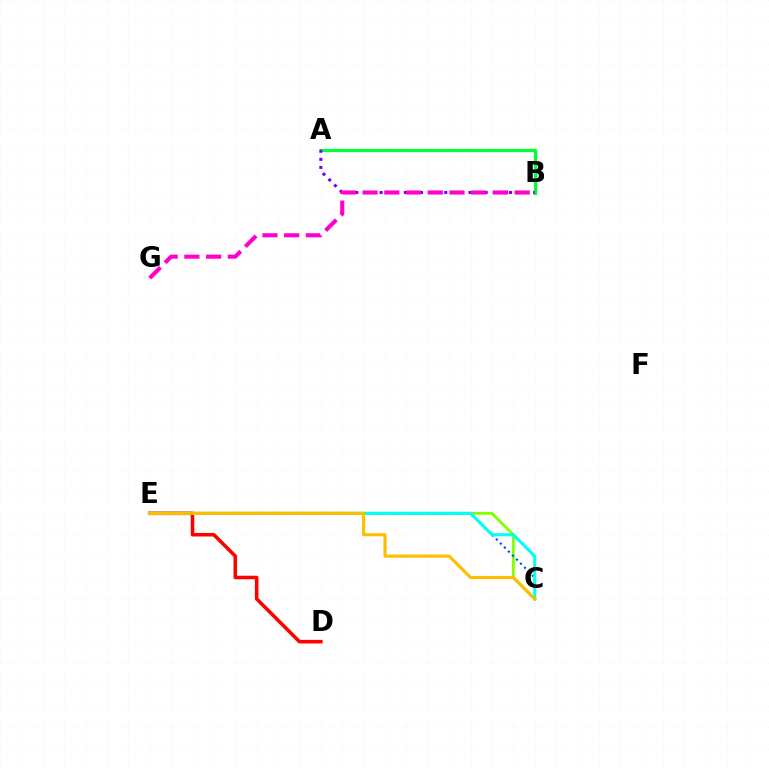{('C', 'E'): [{'color': '#84ff00', 'line_style': 'solid', 'thickness': 2.07}, {'color': '#004bff', 'line_style': 'dotted', 'thickness': 1.55}, {'color': '#00fff6', 'line_style': 'solid', 'thickness': 2.2}, {'color': '#ffbd00', 'line_style': 'solid', 'thickness': 2.25}], ('D', 'E'): [{'color': '#ff0000', 'line_style': 'solid', 'thickness': 2.56}], ('A', 'B'): [{'color': '#00ff39', 'line_style': 'solid', 'thickness': 2.34}, {'color': '#7200ff', 'line_style': 'dotted', 'thickness': 2.2}], ('B', 'G'): [{'color': '#ff00cf', 'line_style': 'dashed', 'thickness': 2.95}]}